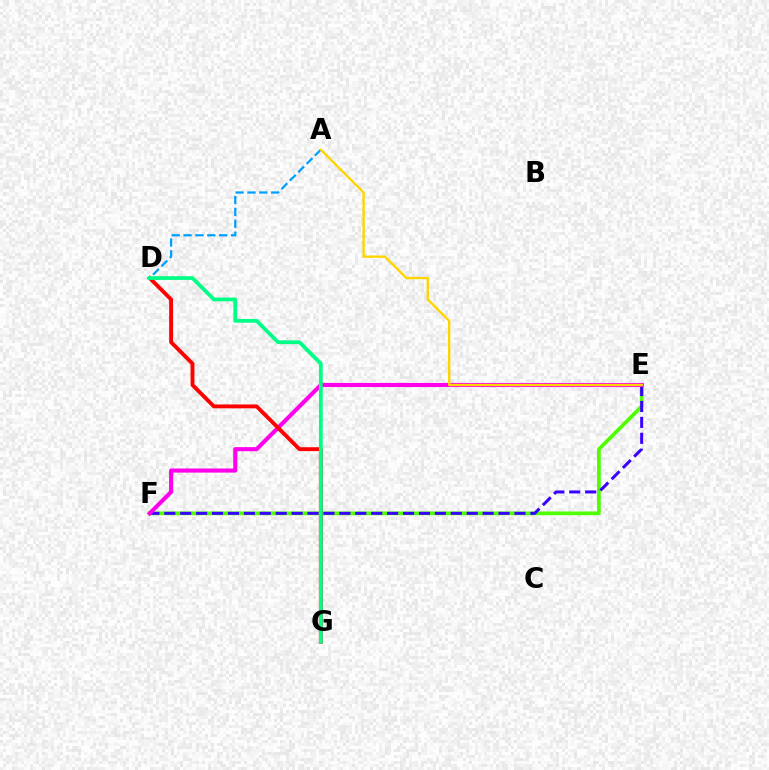{('E', 'F'): [{'color': '#4fff00', 'line_style': 'solid', 'thickness': 2.67}, {'color': '#3700ff', 'line_style': 'dashed', 'thickness': 2.16}, {'color': '#ff00ed', 'line_style': 'solid', 'thickness': 2.95}], ('A', 'D'): [{'color': '#009eff', 'line_style': 'dashed', 'thickness': 1.61}], ('D', 'G'): [{'color': '#ff0000', 'line_style': 'solid', 'thickness': 2.79}, {'color': '#00ff86', 'line_style': 'solid', 'thickness': 2.71}], ('A', 'E'): [{'color': '#ffd500', 'line_style': 'solid', 'thickness': 1.7}]}